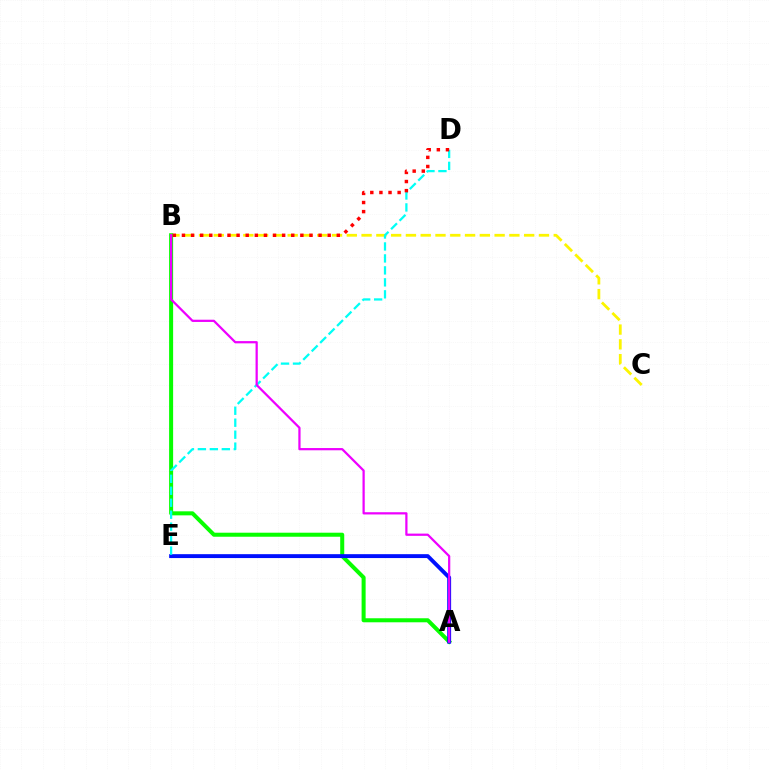{('B', 'C'): [{'color': '#fcf500', 'line_style': 'dashed', 'thickness': 2.01}], ('A', 'B'): [{'color': '#08ff00', 'line_style': 'solid', 'thickness': 2.9}, {'color': '#ee00ff', 'line_style': 'solid', 'thickness': 1.61}], ('A', 'E'): [{'color': '#0010ff', 'line_style': 'solid', 'thickness': 2.8}], ('D', 'E'): [{'color': '#00fff6', 'line_style': 'dashed', 'thickness': 1.63}], ('B', 'D'): [{'color': '#ff0000', 'line_style': 'dotted', 'thickness': 2.47}]}